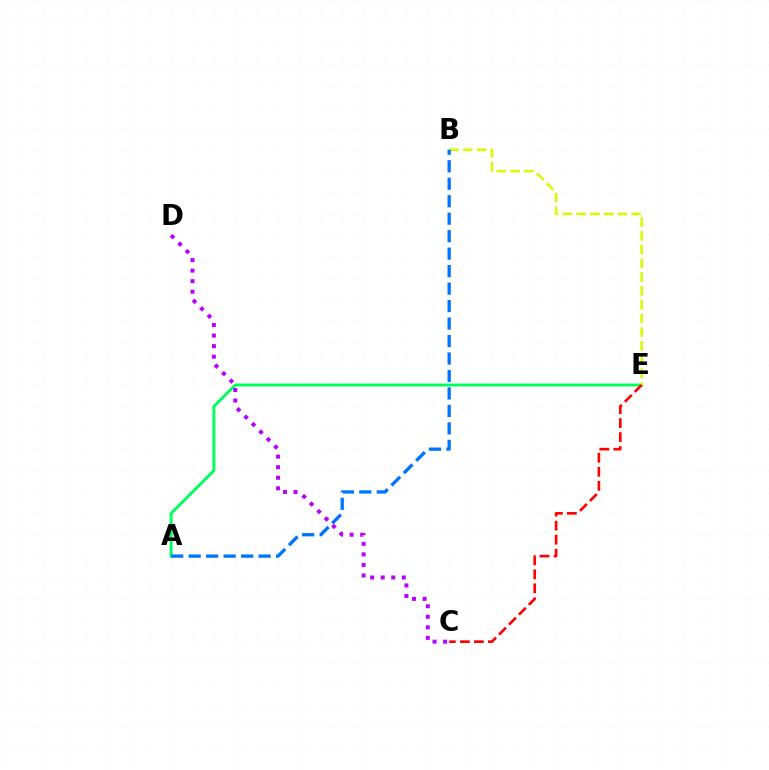{('A', 'E'): [{'color': '#00ff5c', 'line_style': 'solid', 'thickness': 2.11}], ('B', 'E'): [{'color': '#d1ff00', 'line_style': 'dashed', 'thickness': 1.87}], ('A', 'B'): [{'color': '#0074ff', 'line_style': 'dashed', 'thickness': 2.37}], ('C', 'E'): [{'color': '#ff0000', 'line_style': 'dashed', 'thickness': 1.9}], ('C', 'D'): [{'color': '#b900ff', 'line_style': 'dotted', 'thickness': 2.87}]}